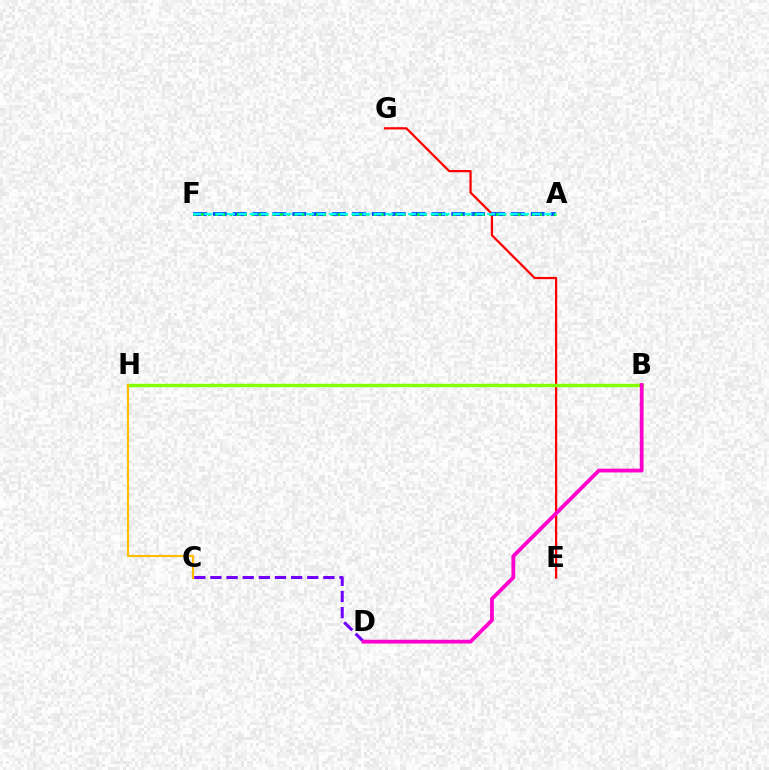{('E', 'G'): [{'color': '#ff0000', 'line_style': 'solid', 'thickness': 1.62}], ('C', 'D'): [{'color': '#7200ff', 'line_style': 'dashed', 'thickness': 2.19}], ('A', 'F'): [{'color': '#004bff', 'line_style': 'dashed', 'thickness': 2.7}, {'color': '#00ff39', 'line_style': 'dotted', 'thickness': 1.96}, {'color': '#00fff6', 'line_style': 'dashed', 'thickness': 1.54}], ('B', 'H'): [{'color': '#84ff00', 'line_style': 'solid', 'thickness': 2.46}], ('B', 'D'): [{'color': '#ff00cf', 'line_style': 'solid', 'thickness': 2.73}], ('C', 'H'): [{'color': '#ffbd00', 'line_style': 'solid', 'thickness': 1.53}]}